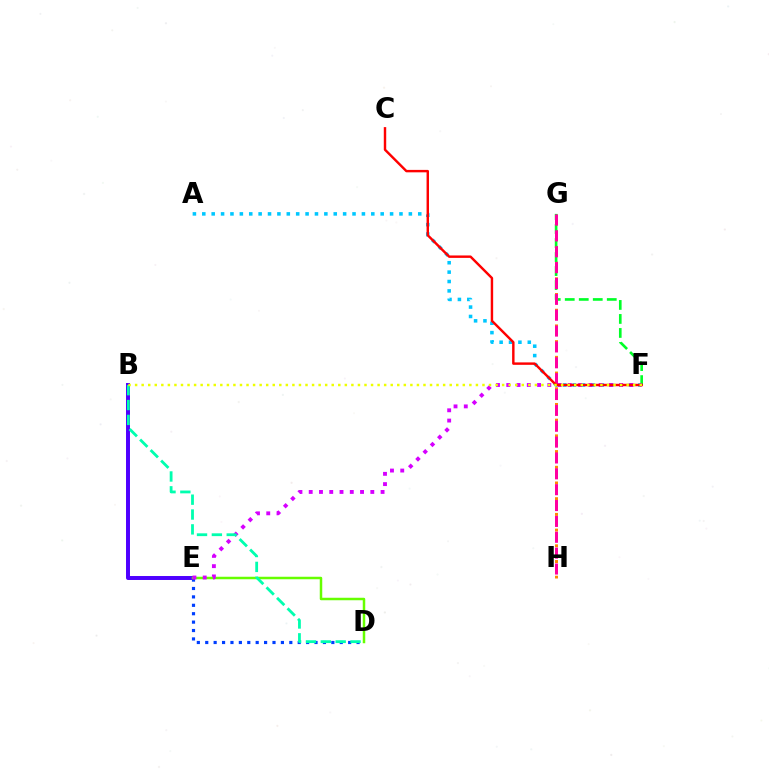{('D', 'E'): [{'color': '#003fff', 'line_style': 'dotted', 'thickness': 2.28}, {'color': '#66ff00', 'line_style': 'solid', 'thickness': 1.79}], ('G', 'H'): [{'color': '#ff8800', 'line_style': 'dotted', 'thickness': 2.13}, {'color': '#ff00a0', 'line_style': 'dashed', 'thickness': 2.15}], ('B', 'E'): [{'color': '#4f00ff', 'line_style': 'solid', 'thickness': 2.86}], ('A', 'F'): [{'color': '#00c7ff', 'line_style': 'dotted', 'thickness': 2.55}], ('F', 'G'): [{'color': '#00ff27', 'line_style': 'dashed', 'thickness': 1.9}], ('E', 'F'): [{'color': '#d600ff', 'line_style': 'dotted', 'thickness': 2.79}], ('B', 'D'): [{'color': '#00ffaf', 'line_style': 'dashed', 'thickness': 2.02}], ('C', 'F'): [{'color': '#ff0000', 'line_style': 'solid', 'thickness': 1.75}], ('B', 'F'): [{'color': '#eeff00', 'line_style': 'dotted', 'thickness': 1.78}]}